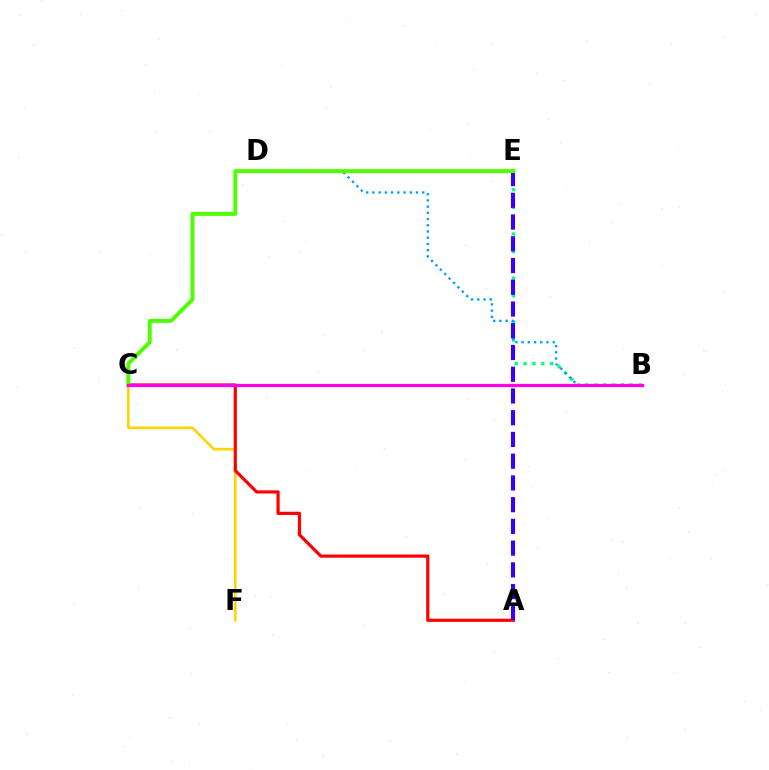{('C', 'F'): [{'color': '#ffd500', 'line_style': 'solid', 'thickness': 1.89}], ('B', 'E'): [{'color': '#00ff86', 'line_style': 'dotted', 'thickness': 2.4}], ('B', 'D'): [{'color': '#009eff', 'line_style': 'dotted', 'thickness': 1.69}], ('A', 'C'): [{'color': '#ff0000', 'line_style': 'solid', 'thickness': 2.3}], ('A', 'E'): [{'color': '#3700ff', 'line_style': 'dashed', 'thickness': 2.95}], ('C', 'E'): [{'color': '#4fff00', 'line_style': 'solid', 'thickness': 2.85}], ('B', 'C'): [{'color': '#ff00ed', 'line_style': 'solid', 'thickness': 2.32}]}